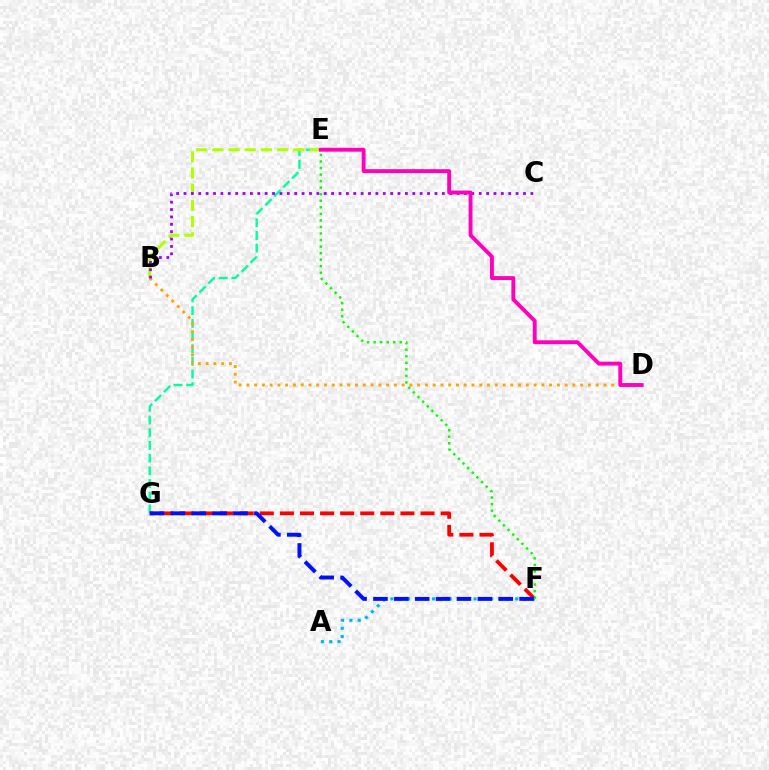{('E', 'G'): [{'color': '#00ff9d', 'line_style': 'dashed', 'thickness': 1.72}], ('B', 'D'): [{'color': '#ffa500', 'line_style': 'dotted', 'thickness': 2.11}], ('F', 'G'): [{'color': '#ff0000', 'line_style': 'dashed', 'thickness': 2.73}, {'color': '#0010ff', 'line_style': 'dashed', 'thickness': 2.84}], ('A', 'F'): [{'color': '#00b5ff', 'line_style': 'dotted', 'thickness': 2.26}], ('B', 'E'): [{'color': '#b3ff00', 'line_style': 'dashed', 'thickness': 2.2}], ('E', 'F'): [{'color': '#08ff00', 'line_style': 'dotted', 'thickness': 1.78}], ('B', 'C'): [{'color': '#9b00ff', 'line_style': 'dotted', 'thickness': 2.01}], ('D', 'E'): [{'color': '#ff00bd', 'line_style': 'solid', 'thickness': 2.8}]}